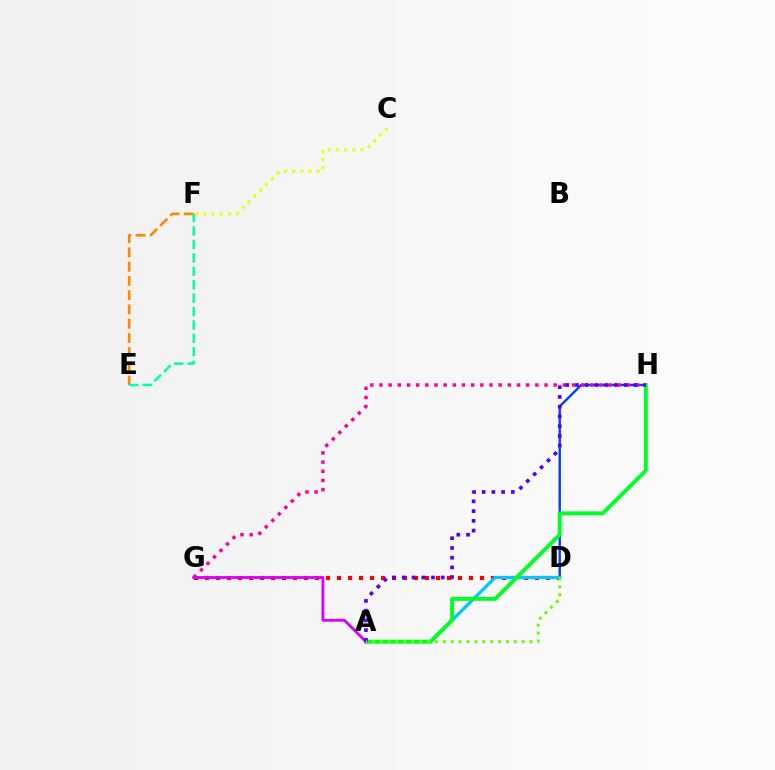{('D', 'H'): [{'color': '#003fff', 'line_style': 'solid', 'thickness': 1.72}], ('D', 'G'): [{'color': '#ff0000', 'line_style': 'dotted', 'thickness': 2.99}], ('G', 'H'): [{'color': '#ff00a0', 'line_style': 'dotted', 'thickness': 2.49}], ('C', 'F'): [{'color': '#eeff00', 'line_style': 'dotted', 'thickness': 2.22}], ('A', 'D'): [{'color': '#00c7ff', 'line_style': 'solid', 'thickness': 2.34}, {'color': '#66ff00', 'line_style': 'dotted', 'thickness': 2.14}], ('A', 'H'): [{'color': '#00ff27', 'line_style': 'solid', 'thickness': 2.81}, {'color': '#4f00ff', 'line_style': 'dotted', 'thickness': 2.64}], ('A', 'G'): [{'color': '#d600ff', 'line_style': 'solid', 'thickness': 2.04}], ('E', 'F'): [{'color': '#ff8800', 'line_style': 'dashed', 'thickness': 1.94}, {'color': '#00ffaf', 'line_style': 'dashed', 'thickness': 1.82}]}